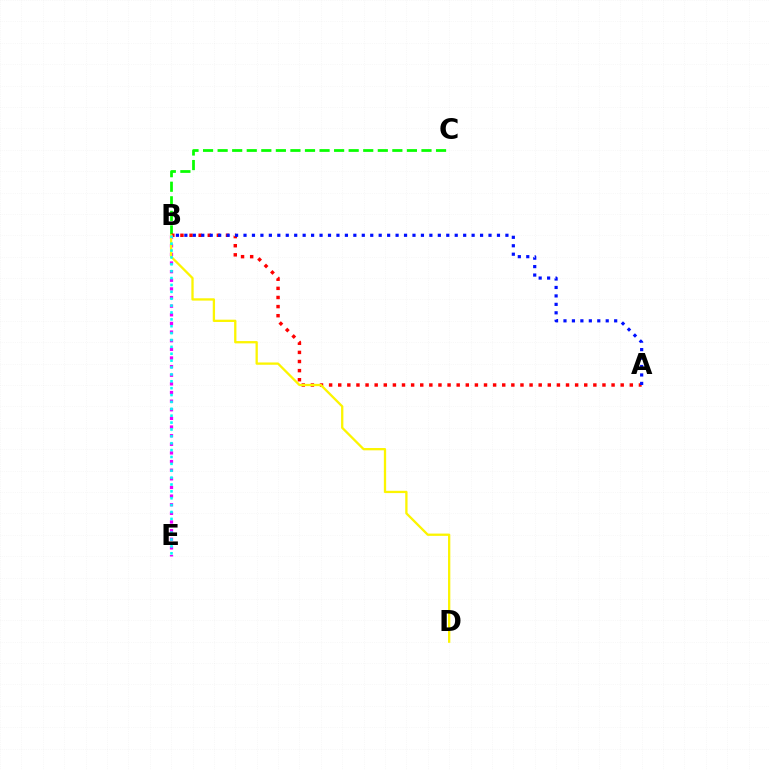{('B', 'C'): [{'color': '#08ff00', 'line_style': 'dashed', 'thickness': 1.98}], ('A', 'B'): [{'color': '#ff0000', 'line_style': 'dotted', 'thickness': 2.48}, {'color': '#0010ff', 'line_style': 'dotted', 'thickness': 2.3}], ('B', 'E'): [{'color': '#ee00ff', 'line_style': 'dotted', 'thickness': 2.35}, {'color': '#00fff6', 'line_style': 'dotted', 'thickness': 1.87}], ('B', 'D'): [{'color': '#fcf500', 'line_style': 'solid', 'thickness': 1.65}]}